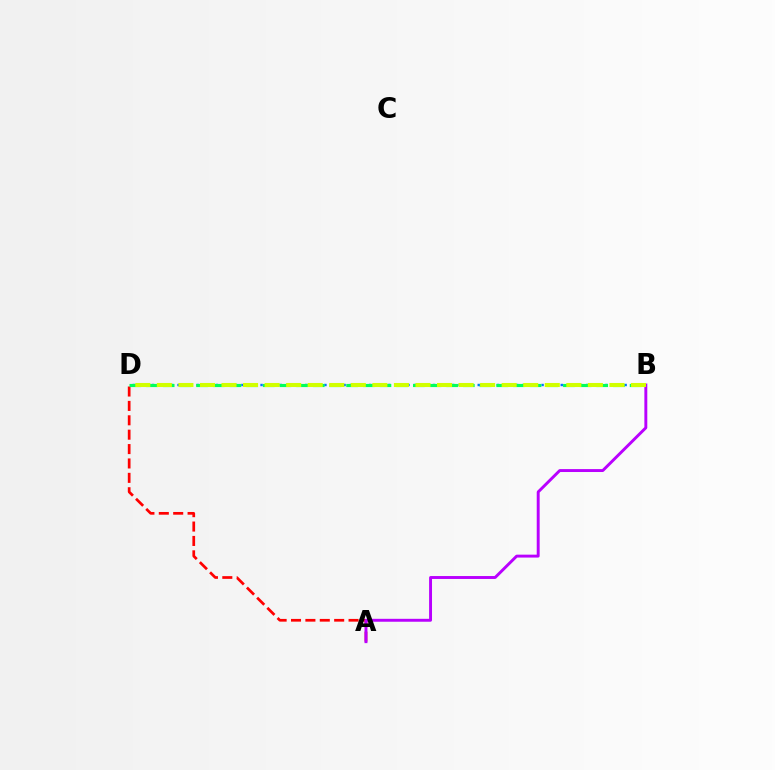{('A', 'D'): [{'color': '#ff0000', 'line_style': 'dashed', 'thickness': 1.95}], ('B', 'D'): [{'color': '#0074ff', 'line_style': 'dotted', 'thickness': 1.74}, {'color': '#00ff5c', 'line_style': 'dashed', 'thickness': 2.27}, {'color': '#d1ff00', 'line_style': 'dashed', 'thickness': 2.93}], ('A', 'B'): [{'color': '#b900ff', 'line_style': 'solid', 'thickness': 2.1}]}